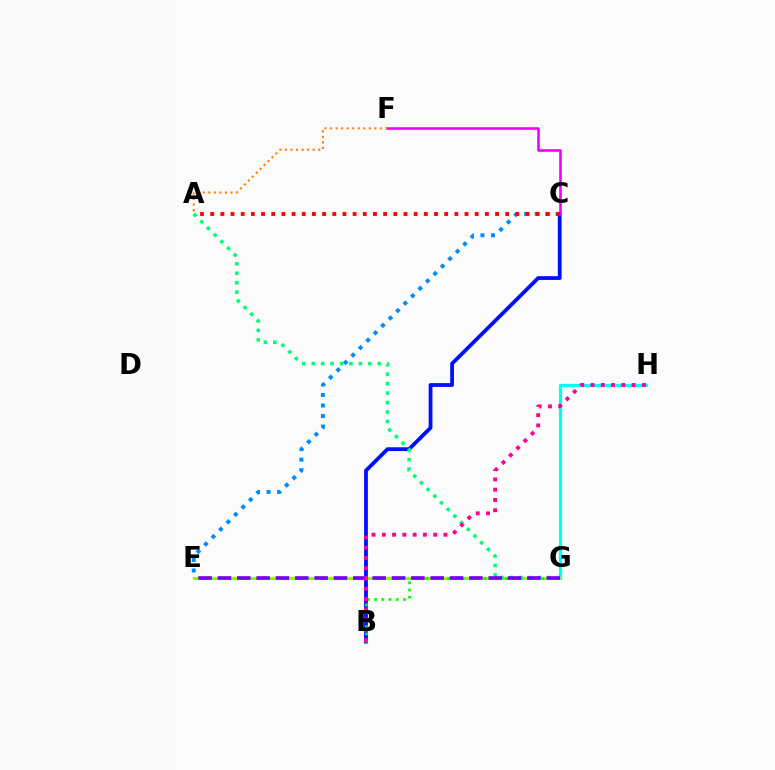{('B', 'C'): [{'color': '#0010ff', 'line_style': 'solid', 'thickness': 2.73}], ('C', 'E'): [{'color': '#008cff', 'line_style': 'dotted', 'thickness': 2.86}], ('E', 'G'): [{'color': '#fcf500', 'line_style': 'solid', 'thickness': 1.74}, {'color': '#84ff00', 'line_style': 'solid', 'thickness': 2.15}, {'color': '#7200ff', 'line_style': 'dashed', 'thickness': 2.63}], ('G', 'H'): [{'color': '#00fff6', 'line_style': 'solid', 'thickness': 2.35}], ('C', 'F'): [{'color': '#ee00ff', 'line_style': 'solid', 'thickness': 1.86}], ('A', 'F'): [{'color': '#ff7c00', 'line_style': 'dotted', 'thickness': 1.51}], ('B', 'G'): [{'color': '#08ff00', 'line_style': 'dotted', 'thickness': 1.97}], ('A', 'G'): [{'color': '#00ff74', 'line_style': 'dotted', 'thickness': 2.56}], ('A', 'C'): [{'color': '#ff0000', 'line_style': 'dotted', 'thickness': 2.76}], ('B', 'H'): [{'color': '#ff0094', 'line_style': 'dotted', 'thickness': 2.79}]}